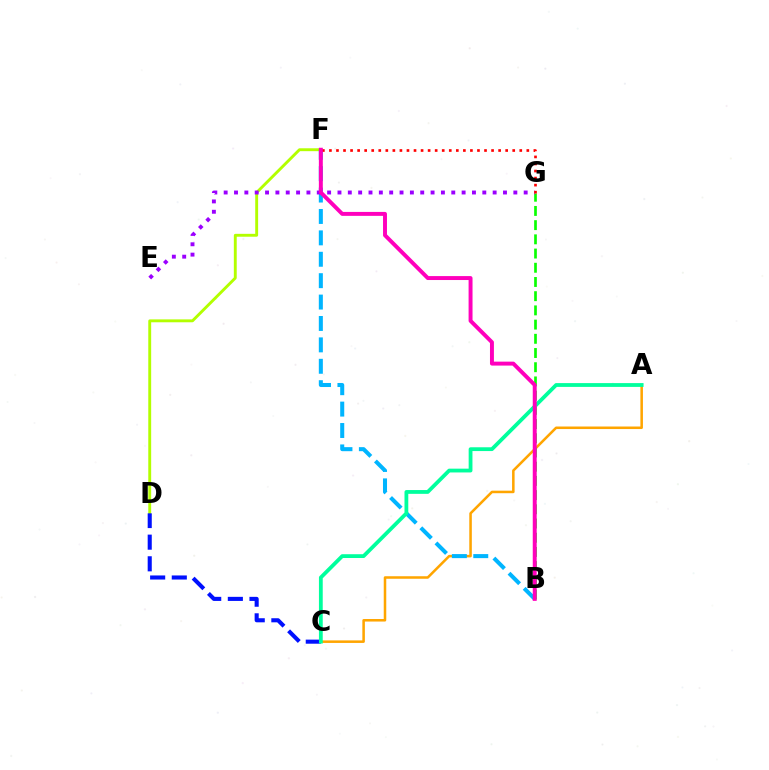{('A', 'C'): [{'color': '#ffa500', 'line_style': 'solid', 'thickness': 1.82}, {'color': '#00ff9d', 'line_style': 'solid', 'thickness': 2.73}], ('D', 'F'): [{'color': '#b3ff00', 'line_style': 'solid', 'thickness': 2.08}], ('B', 'G'): [{'color': '#08ff00', 'line_style': 'dashed', 'thickness': 1.93}], ('C', 'D'): [{'color': '#0010ff', 'line_style': 'dashed', 'thickness': 2.94}], ('B', 'F'): [{'color': '#00b5ff', 'line_style': 'dashed', 'thickness': 2.91}, {'color': '#ff00bd', 'line_style': 'solid', 'thickness': 2.84}], ('E', 'G'): [{'color': '#9b00ff', 'line_style': 'dotted', 'thickness': 2.81}], ('F', 'G'): [{'color': '#ff0000', 'line_style': 'dotted', 'thickness': 1.92}]}